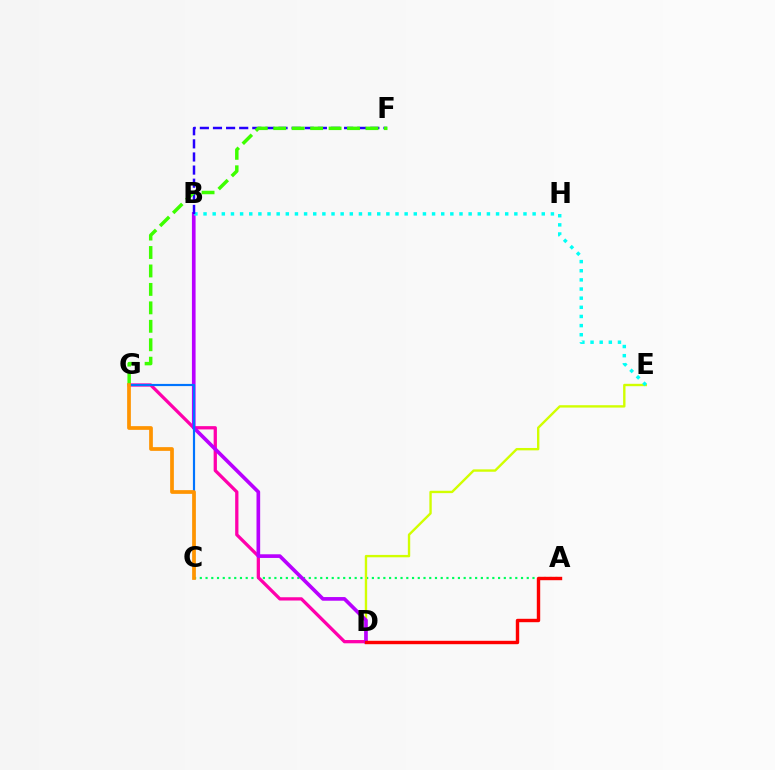{('A', 'C'): [{'color': '#00ff5c', 'line_style': 'dotted', 'thickness': 1.56}], ('D', 'G'): [{'color': '#ff00ac', 'line_style': 'solid', 'thickness': 2.35}], ('D', 'E'): [{'color': '#d1ff00', 'line_style': 'solid', 'thickness': 1.71}], ('B', 'D'): [{'color': '#b900ff', 'line_style': 'solid', 'thickness': 2.64}], ('B', 'E'): [{'color': '#00fff6', 'line_style': 'dotted', 'thickness': 2.48}], ('A', 'D'): [{'color': '#ff0000', 'line_style': 'solid', 'thickness': 2.45}], ('B', 'F'): [{'color': '#2500ff', 'line_style': 'dashed', 'thickness': 1.78}], ('F', 'G'): [{'color': '#3dff00', 'line_style': 'dashed', 'thickness': 2.51}], ('C', 'G'): [{'color': '#0074ff', 'line_style': 'solid', 'thickness': 1.57}, {'color': '#ff9400', 'line_style': 'solid', 'thickness': 2.67}]}